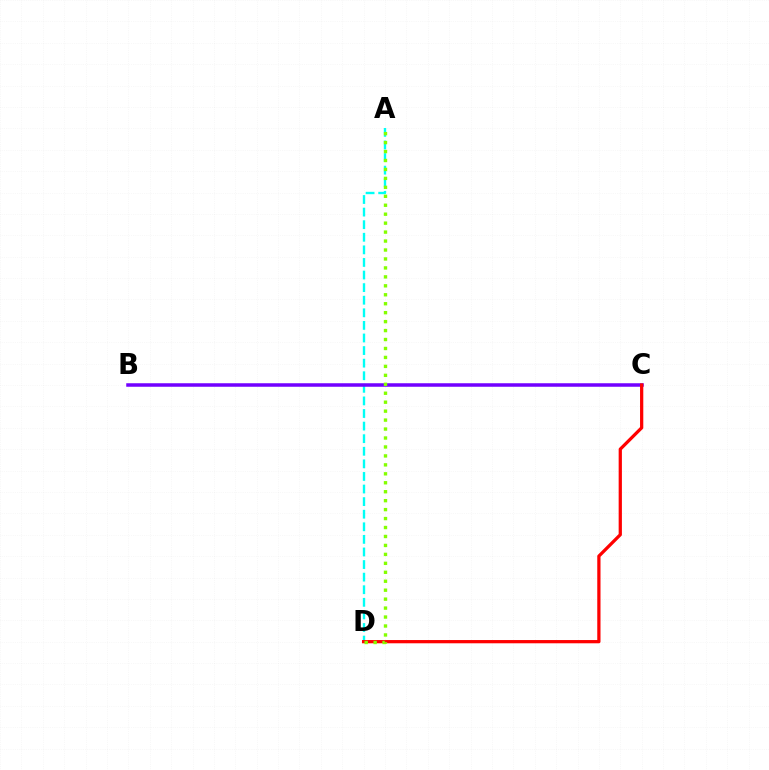{('A', 'D'): [{'color': '#00fff6', 'line_style': 'dashed', 'thickness': 1.71}, {'color': '#84ff00', 'line_style': 'dotted', 'thickness': 2.43}], ('B', 'C'): [{'color': '#7200ff', 'line_style': 'solid', 'thickness': 2.53}], ('C', 'D'): [{'color': '#ff0000', 'line_style': 'solid', 'thickness': 2.34}]}